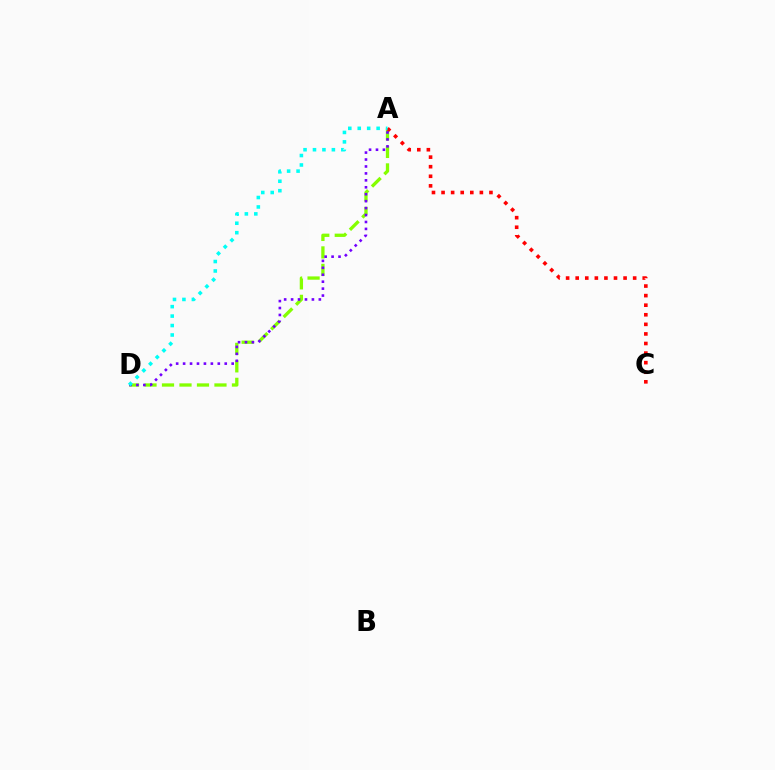{('A', 'D'): [{'color': '#84ff00', 'line_style': 'dashed', 'thickness': 2.38}, {'color': '#7200ff', 'line_style': 'dotted', 'thickness': 1.89}, {'color': '#00fff6', 'line_style': 'dotted', 'thickness': 2.57}], ('A', 'C'): [{'color': '#ff0000', 'line_style': 'dotted', 'thickness': 2.6}]}